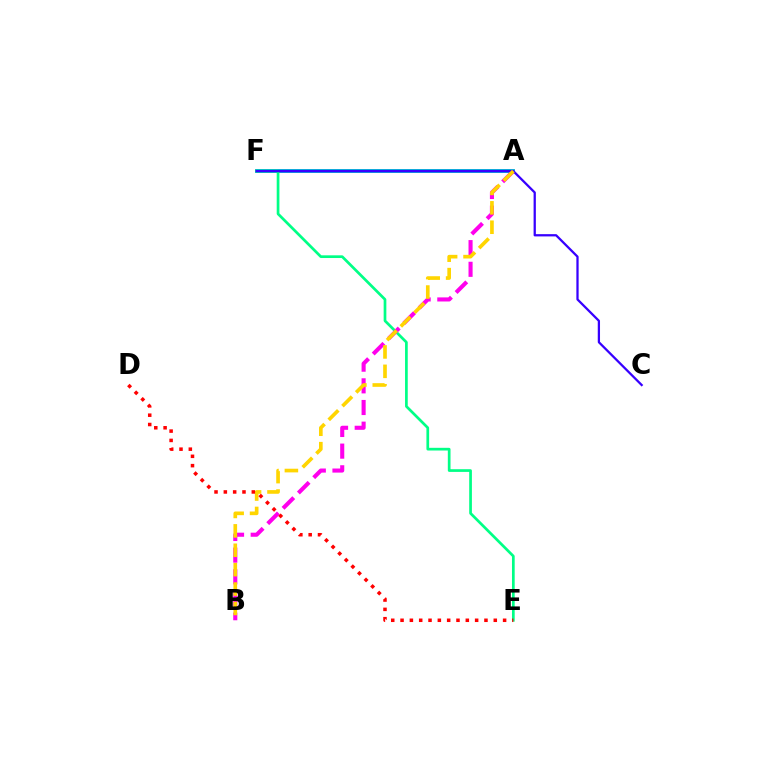{('A', 'F'): [{'color': '#4fff00', 'line_style': 'solid', 'thickness': 2.62}, {'color': '#009eff', 'line_style': 'solid', 'thickness': 2.64}], ('E', 'F'): [{'color': '#00ff86', 'line_style': 'solid', 'thickness': 1.95}], ('A', 'B'): [{'color': '#ff00ed', 'line_style': 'dashed', 'thickness': 2.94}, {'color': '#ffd500', 'line_style': 'dashed', 'thickness': 2.64}], ('C', 'F'): [{'color': '#3700ff', 'line_style': 'solid', 'thickness': 1.63}], ('D', 'E'): [{'color': '#ff0000', 'line_style': 'dotted', 'thickness': 2.53}]}